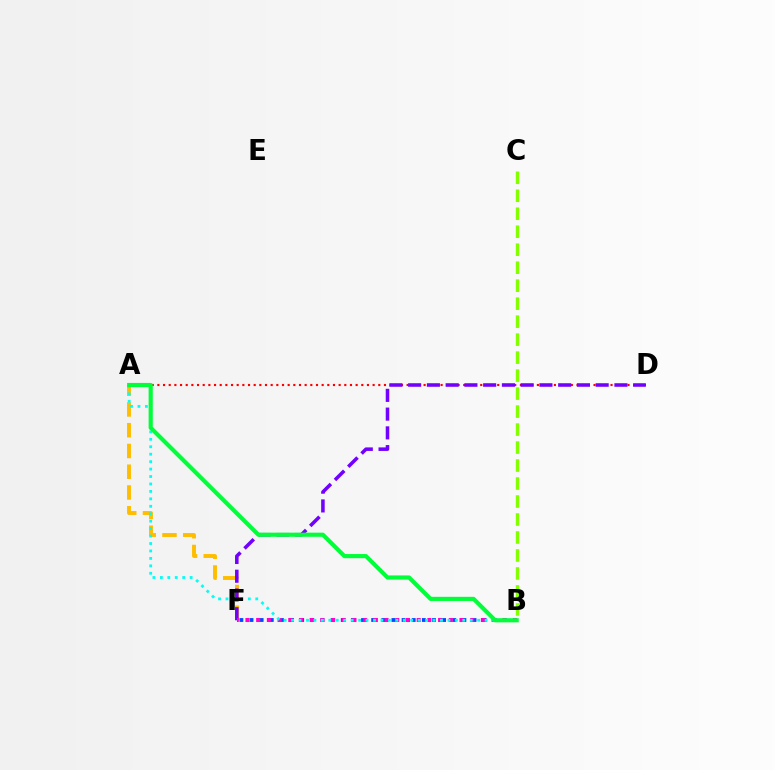{('A', 'F'): [{'color': '#ffbd00', 'line_style': 'dashed', 'thickness': 2.82}], ('A', 'D'): [{'color': '#ff0000', 'line_style': 'dotted', 'thickness': 1.54}], ('B', 'F'): [{'color': '#004bff', 'line_style': 'dotted', 'thickness': 2.75}, {'color': '#ff00cf', 'line_style': 'dotted', 'thickness': 2.91}], ('D', 'F'): [{'color': '#7200ff', 'line_style': 'dashed', 'thickness': 2.55}], ('A', 'B'): [{'color': '#00fff6', 'line_style': 'dotted', 'thickness': 2.02}, {'color': '#00ff39', 'line_style': 'solid', 'thickness': 2.98}], ('B', 'C'): [{'color': '#84ff00', 'line_style': 'dashed', 'thickness': 2.44}]}